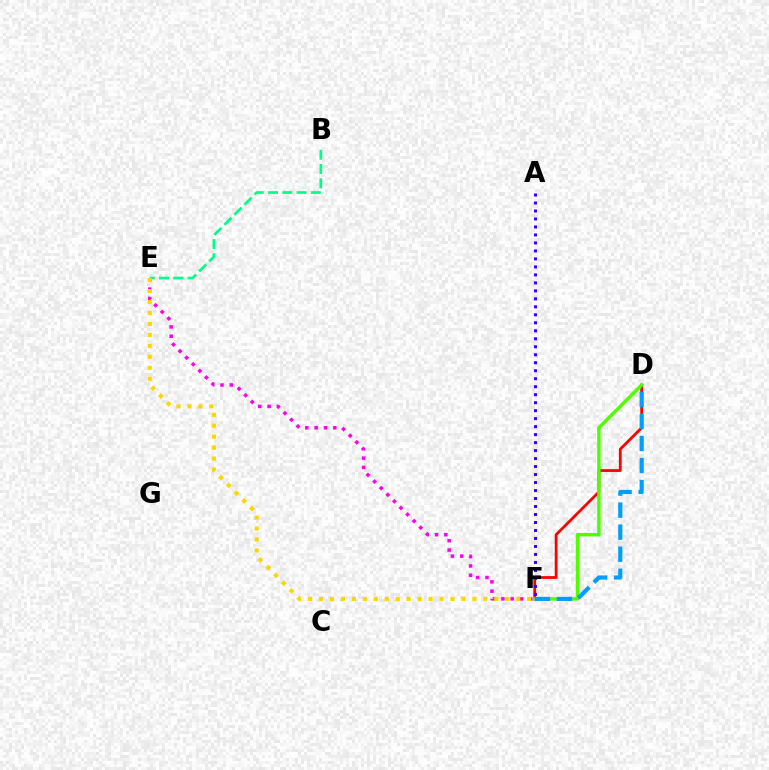{('D', 'F'): [{'color': '#ff0000', 'line_style': 'solid', 'thickness': 2.0}, {'color': '#4fff00', 'line_style': 'solid', 'thickness': 2.48}, {'color': '#009eff', 'line_style': 'dashed', 'thickness': 2.99}], ('E', 'F'): [{'color': '#ff00ed', 'line_style': 'dotted', 'thickness': 2.53}, {'color': '#ffd500', 'line_style': 'dotted', 'thickness': 2.98}], ('B', 'E'): [{'color': '#00ff86', 'line_style': 'dashed', 'thickness': 1.94}], ('A', 'F'): [{'color': '#3700ff', 'line_style': 'dotted', 'thickness': 2.17}]}